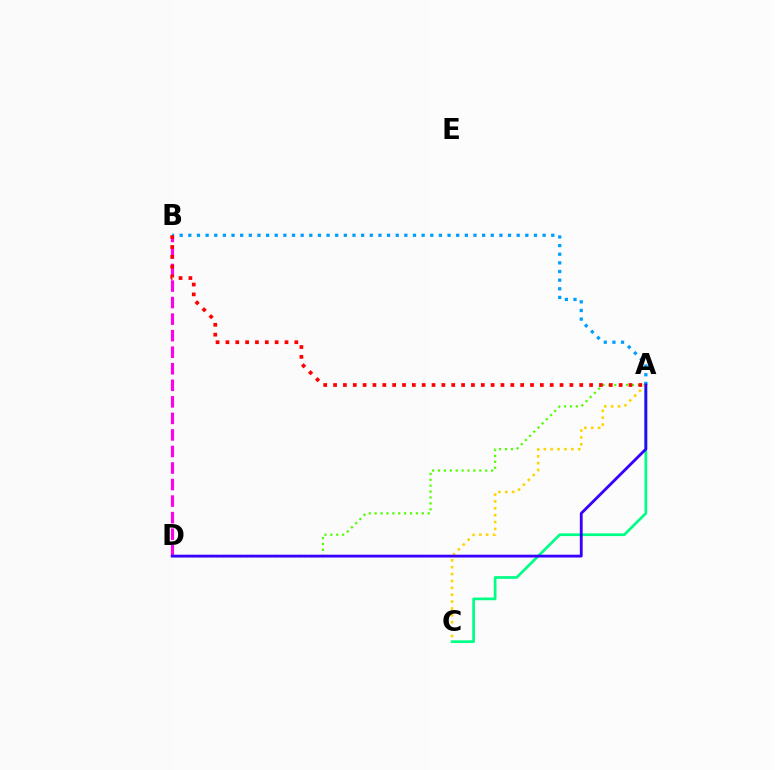{('A', 'C'): [{'color': '#00ff86', 'line_style': 'solid', 'thickness': 1.96}, {'color': '#ffd500', 'line_style': 'dotted', 'thickness': 1.87}], ('A', 'D'): [{'color': '#4fff00', 'line_style': 'dotted', 'thickness': 1.6}, {'color': '#3700ff', 'line_style': 'solid', 'thickness': 2.04}], ('B', 'D'): [{'color': '#ff00ed', 'line_style': 'dashed', 'thickness': 2.25}], ('A', 'B'): [{'color': '#009eff', 'line_style': 'dotted', 'thickness': 2.35}, {'color': '#ff0000', 'line_style': 'dotted', 'thickness': 2.68}]}